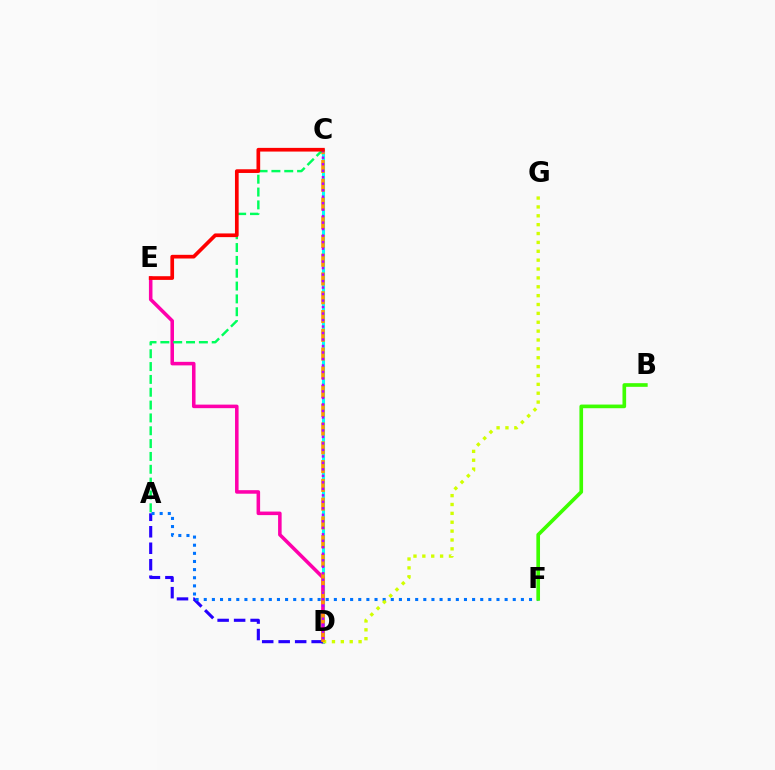{('C', 'D'): [{'color': '#00fff6', 'line_style': 'solid', 'thickness': 2.24}, {'color': '#ff9400', 'line_style': 'dashed', 'thickness': 2.55}, {'color': '#b900ff', 'line_style': 'dotted', 'thickness': 1.76}], ('D', 'E'): [{'color': '#ff00ac', 'line_style': 'solid', 'thickness': 2.55}], ('A', 'D'): [{'color': '#2500ff', 'line_style': 'dashed', 'thickness': 2.24}], ('A', 'F'): [{'color': '#0074ff', 'line_style': 'dotted', 'thickness': 2.21}], ('D', 'G'): [{'color': '#d1ff00', 'line_style': 'dotted', 'thickness': 2.41}], ('A', 'C'): [{'color': '#00ff5c', 'line_style': 'dashed', 'thickness': 1.74}], ('B', 'F'): [{'color': '#3dff00', 'line_style': 'solid', 'thickness': 2.63}], ('C', 'E'): [{'color': '#ff0000', 'line_style': 'solid', 'thickness': 2.66}]}